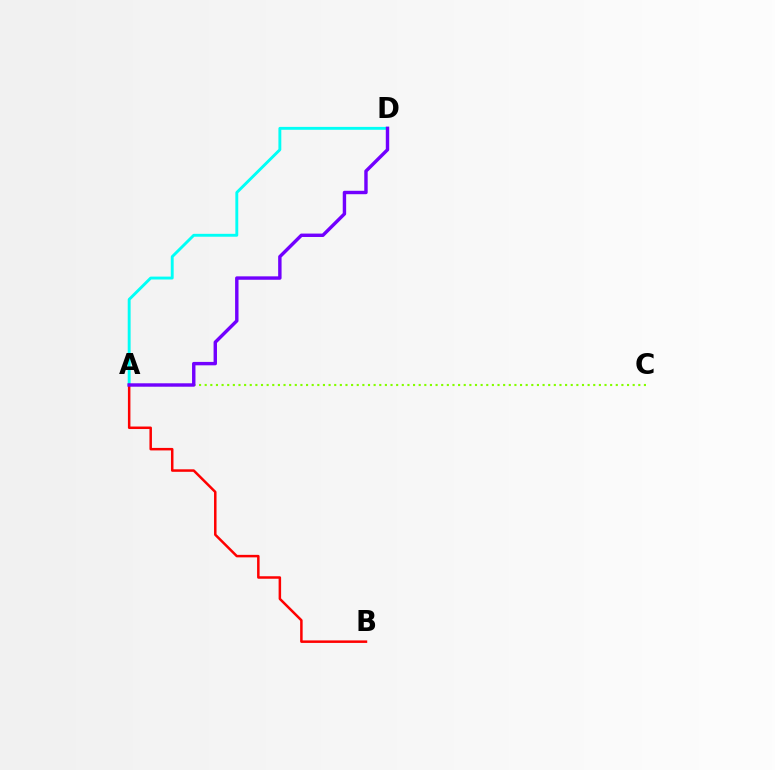{('A', 'D'): [{'color': '#00fff6', 'line_style': 'solid', 'thickness': 2.08}, {'color': '#7200ff', 'line_style': 'solid', 'thickness': 2.46}], ('A', 'C'): [{'color': '#84ff00', 'line_style': 'dotted', 'thickness': 1.53}], ('A', 'B'): [{'color': '#ff0000', 'line_style': 'solid', 'thickness': 1.8}]}